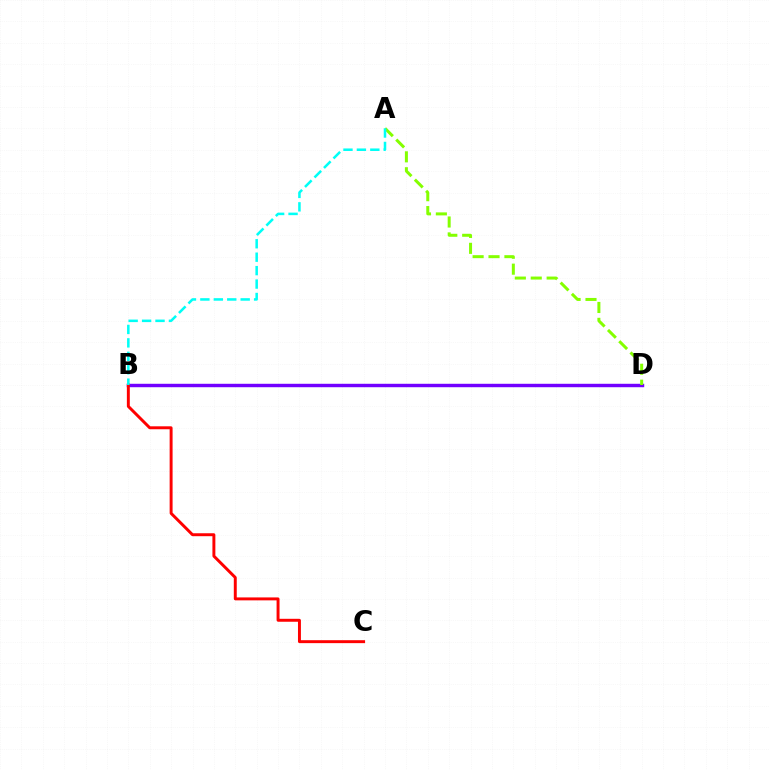{('B', 'D'): [{'color': '#7200ff', 'line_style': 'solid', 'thickness': 2.47}], ('A', 'D'): [{'color': '#84ff00', 'line_style': 'dashed', 'thickness': 2.16}], ('B', 'C'): [{'color': '#ff0000', 'line_style': 'solid', 'thickness': 2.12}], ('A', 'B'): [{'color': '#00fff6', 'line_style': 'dashed', 'thickness': 1.82}]}